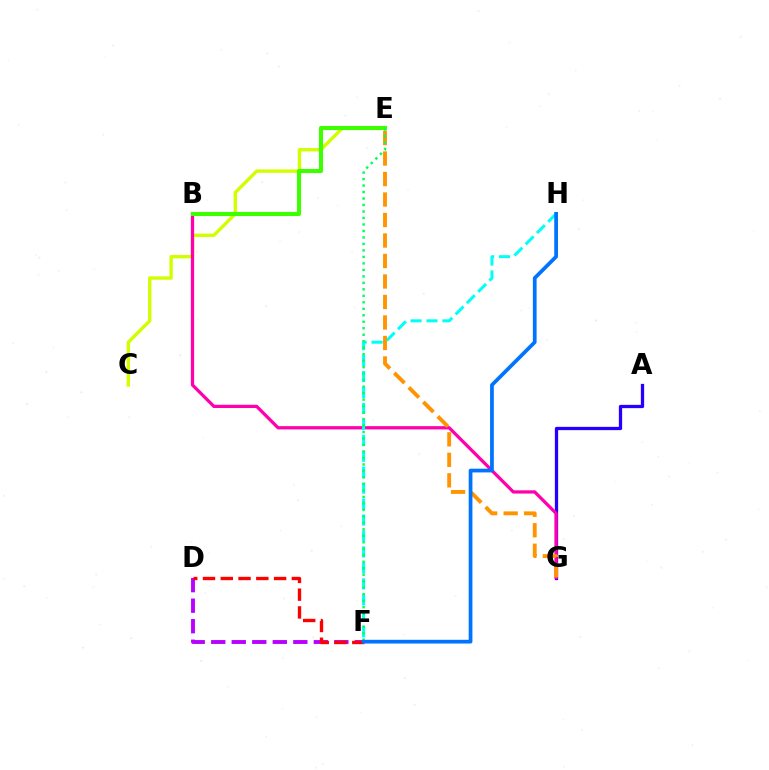{('A', 'G'): [{'color': '#2500ff', 'line_style': 'solid', 'thickness': 2.36}], ('D', 'F'): [{'color': '#b900ff', 'line_style': 'dashed', 'thickness': 2.79}, {'color': '#ff0000', 'line_style': 'dashed', 'thickness': 2.41}], ('C', 'E'): [{'color': '#d1ff00', 'line_style': 'solid', 'thickness': 2.43}], ('B', 'G'): [{'color': '#ff00ac', 'line_style': 'solid', 'thickness': 2.34}], ('F', 'H'): [{'color': '#00fff6', 'line_style': 'dashed', 'thickness': 2.17}, {'color': '#0074ff', 'line_style': 'solid', 'thickness': 2.69}], ('E', 'G'): [{'color': '#ff9400', 'line_style': 'dashed', 'thickness': 2.78}], ('B', 'E'): [{'color': '#3dff00', 'line_style': 'solid', 'thickness': 2.95}], ('E', 'F'): [{'color': '#00ff5c', 'line_style': 'dotted', 'thickness': 1.76}]}